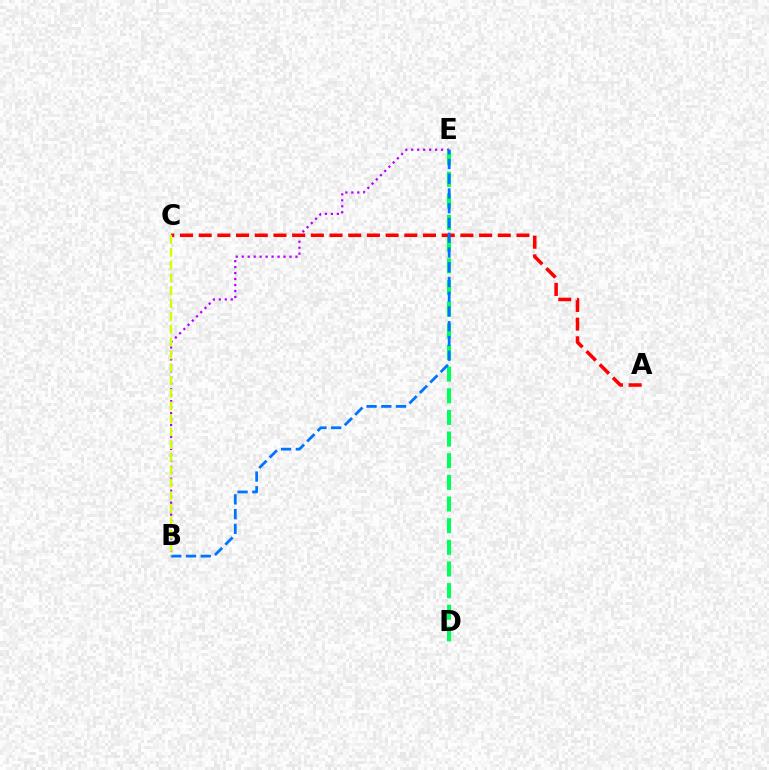{('B', 'E'): [{'color': '#b900ff', 'line_style': 'dotted', 'thickness': 1.62}, {'color': '#0074ff', 'line_style': 'dashed', 'thickness': 2.0}], ('D', 'E'): [{'color': '#00ff5c', 'line_style': 'dashed', 'thickness': 2.94}], ('A', 'C'): [{'color': '#ff0000', 'line_style': 'dashed', 'thickness': 2.54}], ('B', 'C'): [{'color': '#d1ff00', 'line_style': 'dashed', 'thickness': 1.74}]}